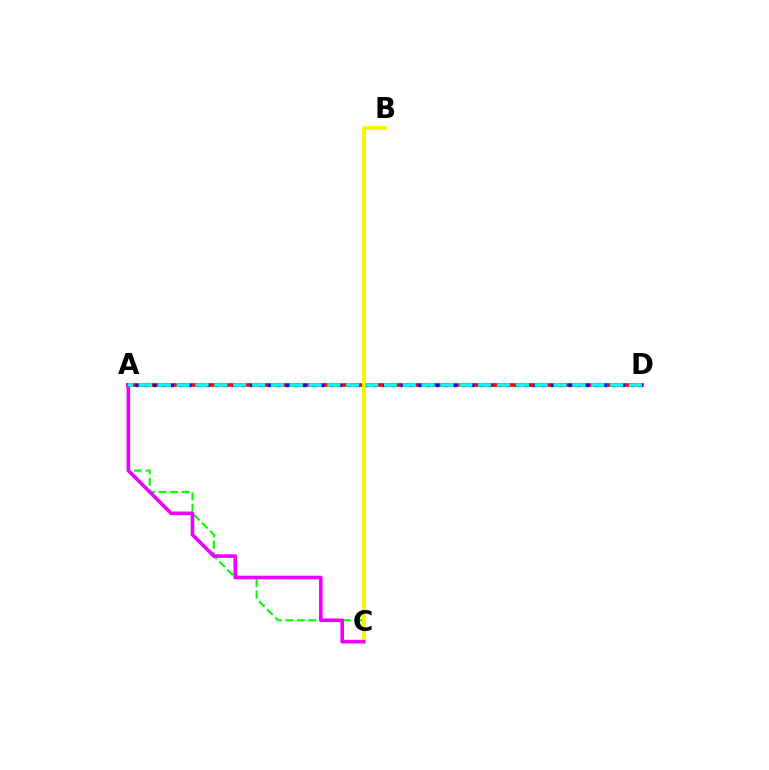{('A', 'C'): [{'color': '#08ff00', 'line_style': 'dashed', 'thickness': 1.56}, {'color': '#ee00ff', 'line_style': 'solid', 'thickness': 2.62}], ('A', 'D'): [{'color': '#ff0000', 'line_style': 'solid', 'thickness': 2.65}, {'color': '#0010ff', 'line_style': 'dotted', 'thickness': 2.4}, {'color': '#00fff6', 'line_style': 'dashed', 'thickness': 2.56}], ('B', 'C'): [{'color': '#fcf500', 'line_style': 'solid', 'thickness': 2.78}]}